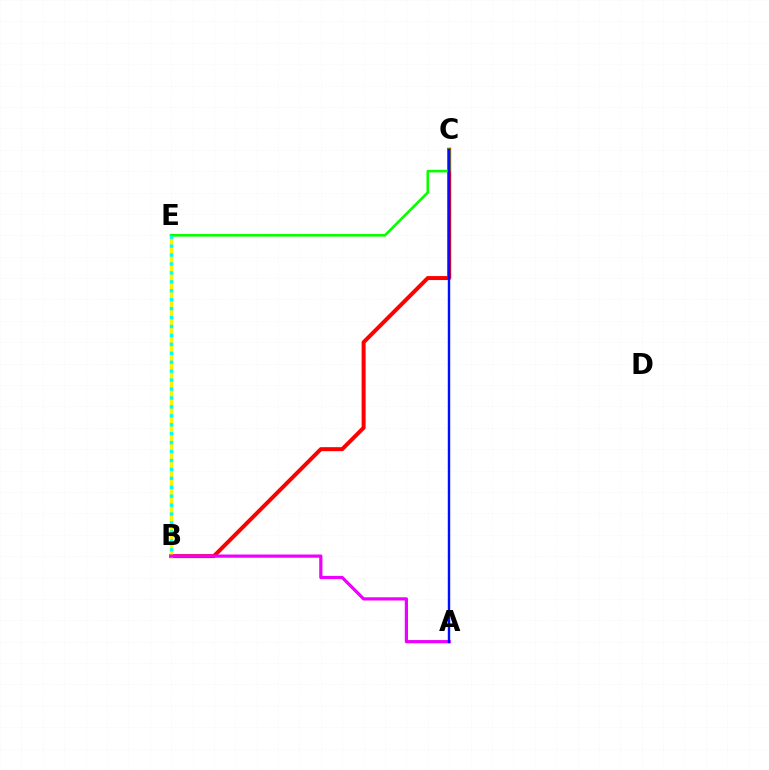{('B', 'C'): [{'color': '#ff0000', 'line_style': 'solid', 'thickness': 2.87}], ('B', 'E'): [{'color': '#fcf500', 'line_style': 'solid', 'thickness': 2.49}, {'color': '#00fff6', 'line_style': 'dotted', 'thickness': 2.43}], ('A', 'B'): [{'color': '#ee00ff', 'line_style': 'solid', 'thickness': 2.32}], ('C', 'E'): [{'color': '#08ff00', 'line_style': 'solid', 'thickness': 1.89}], ('A', 'C'): [{'color': '#0010ff', 'line_style': 'solid', 'thickness': 1.74}]}